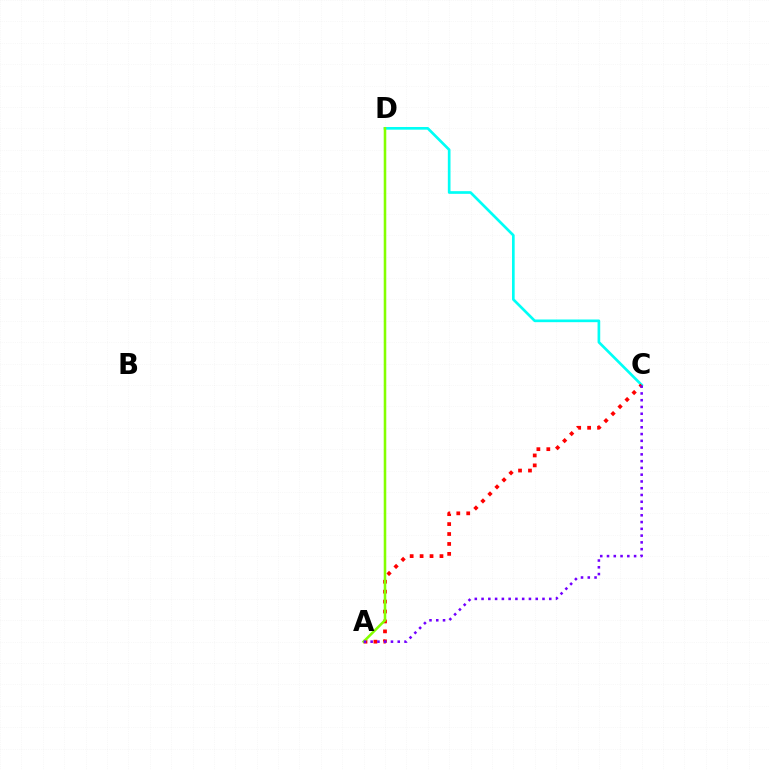{('C', 'D'): [{'color': '#00fff6', 'line_style': 'solid', 'thickness': 1.93}], ('A', 'C'): [{'color': '#ff0000', 'line_style': 'dotted', 'thickness': 2.7}, {'color': '#7200ff', 'line_style': 'dotted', 'thickness': 1.84}], ('A', 'D'): [{'color': '#84ff00', 'line_style': 'solid', 'thickness': 1.84}]}